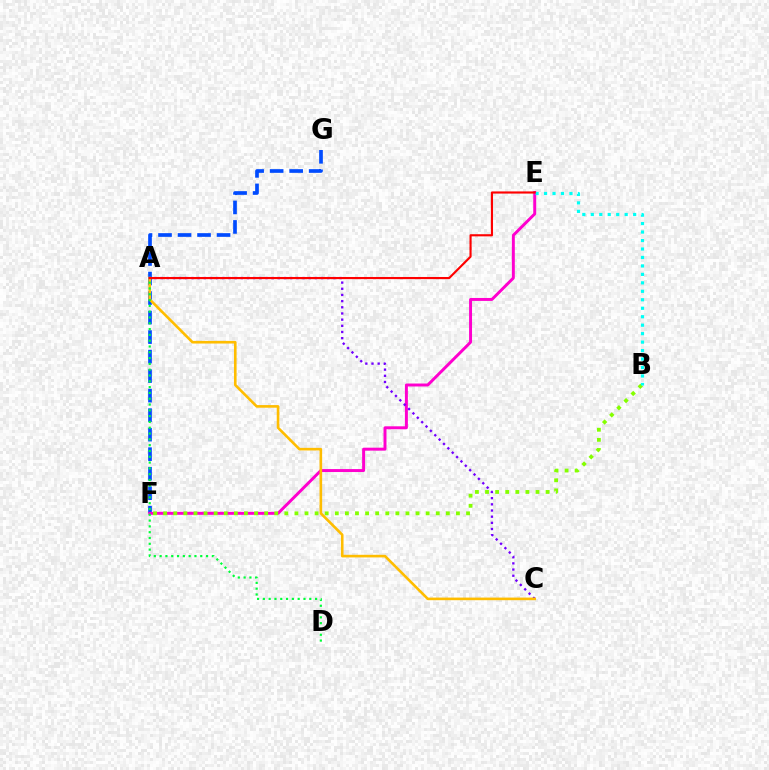{('F', 'G'): [{'color': '#004bff', 'line_style': 'dashed', 'thickness': 2.65}], ('E', 'F'): [{'color': '#ff00cf', 'line_style': 'solid', 'thickness': 2.13}], ('A', 'C'): [{'color': '#7200ff', 'line_style': 'dotted', 'thickness': 1.68}, {'color': '#ffbd00', 'line_style': 'solid', 'thickness': 1.89}], ('B', 'F'): [{'color': '#84ff00', 'line_style': 'dotted', 'thickness': 2.74}], ('B', 'E'): [{'color': '#00fff6', 'line_style': 'dotted', 'thickness': 2.3}], ('A', 'D'): [{'color': '#00ff39', 'line_style': 'dotted', 'thickness': 1.58}], ('A', 'E'): [{'color': '#ff0000', 'line_style': 'solid', 'thickness': 1.54}]}